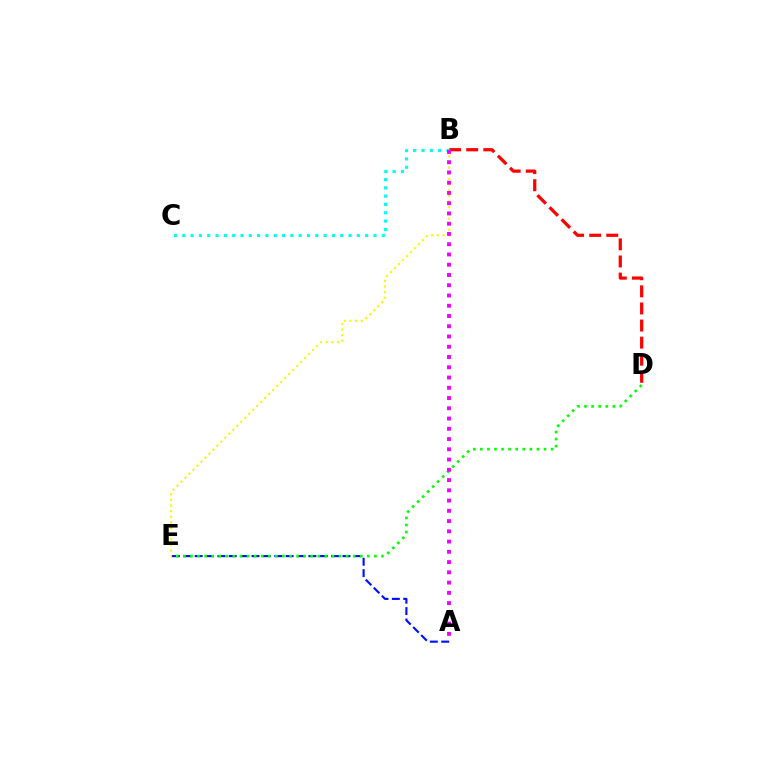{('A', 'E'): [{'color': '#0010ff', 'line_style': 'dashed', 'thickness': 1.54}], ('B', 'D'): [{'color': '#ff0000', 'line_style': 'dashed', 'thickness': 2.32}], ('D', 'E'): [{'color': '#08ff00', 'line_style': 'dotted', 'thickness': 1.92}], ('B', 'E'): [{'color': '#fcf500', 'line_style': 'dotted', 'thickness': 1.53}], ('B', 'C'): [{'color': '#00fff6', 'line_style': 'dotted', 'thickness': 2.26}], ('A', 'B'): [{'color': '#ee00ff', 'line_style': 'dotted', 'thickness': 2.79}]}